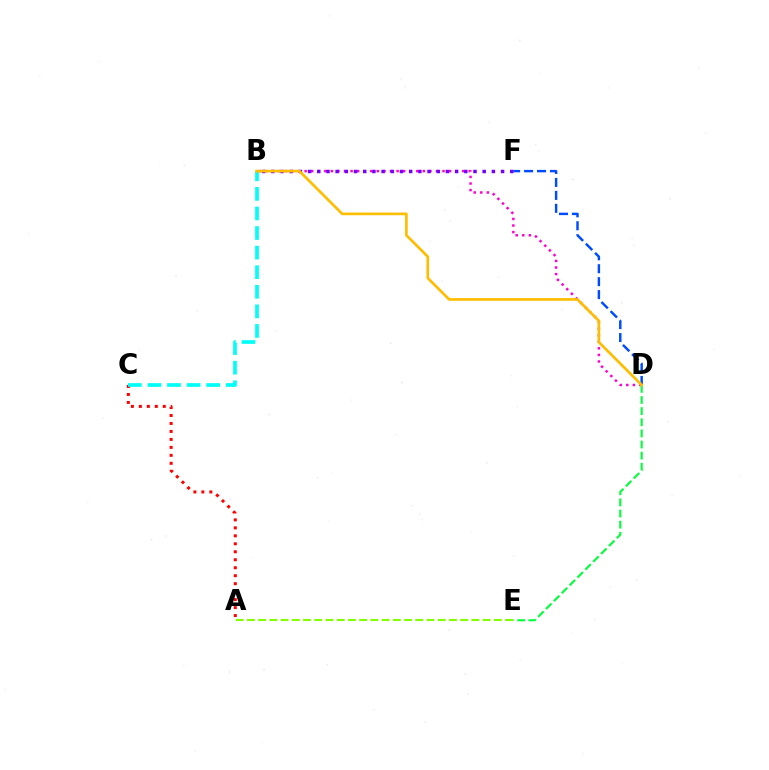{('B', 'D'): [{'color': '#ff00cf', 'line_style': 'dotted', 'thickness': 1.78}, {'color': '#ffbd00', 'line_style': 'solid', 'thickness': 1.93}], ('A', 'C'): [{'color': '#ff0000', 'line_style': 'dotted', 'thickness': 2.17}], ('D', 'E'): [{'color': '#00ff39', 'line_style': 'dashed', 'thickness': 1.51}], ('B', 'F'): [{'color': '#7200ff', 'line_style': 'dotted', 'thickness': 2.5}], ('A', 'E'): [{'color': '#84ff00', 'line_style': 'dashed', 'thickness': 1.53}], ('B', 'C'): [{'color': '#00fff6', 'line_style': 'dashed', 'thickness': 2.66}], ('D', 'F'): [{'color': '#004bff', 'line_style': 'dashed', 'thickness': 1.76}]}